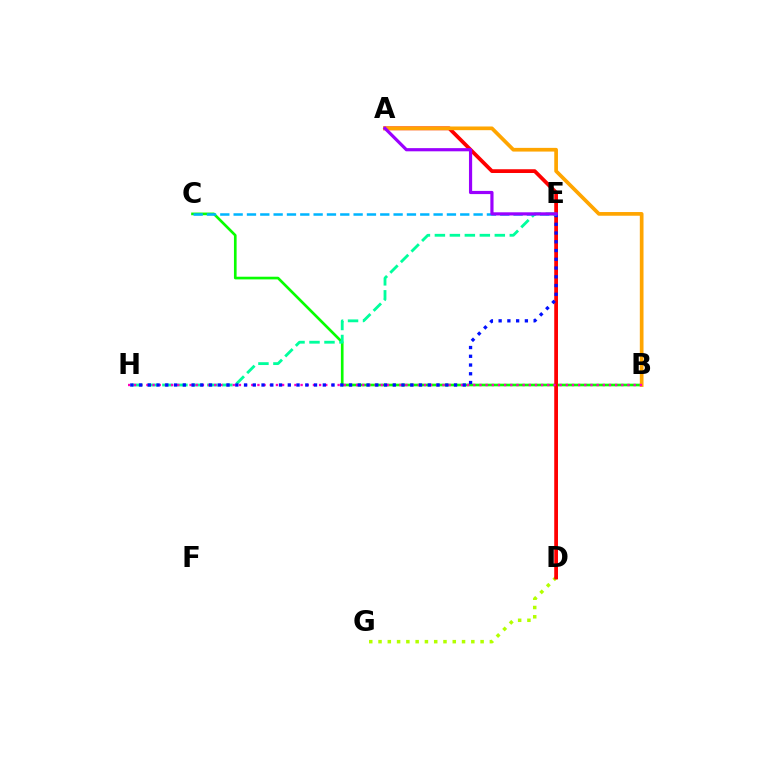{('D', 'G'): [{'color': '#b3ff00', 'line_style': 'dotted', 'thickness': 2.52}], ('B', 'C'): [{'color': '#08ff00', 'line_style': 'solid', 'thickness': 1.92}], ('A', 'D'): [{'color': '#ff0000', 'line_style': 'solid', 'thickness': 2.7}], ('E', 'H'): [{'color': '#00ff9d', 'line_style': 'dashed', 'thickness': 2.04}, {'color': '#0010ff', 'line_style': 'dotted', 'thickness': 2.38}], ('A', 'B'): [{'color': '#ffa500', 'line_style': 'solid', 'thickness': 2.66}], ('B', 'H'): [{'color': '#ff00bd', 'line_style': 'dotted', 'thickness': 1.68}], ('C', 'E'): [{'color': '#00b5ff', 'line_style': 'dashed', 'thickness': 1.81}], ('A', 'E'): [{'color': '#9b00ff', 'line_style': 'solid', 'thickness': 2.29}]}